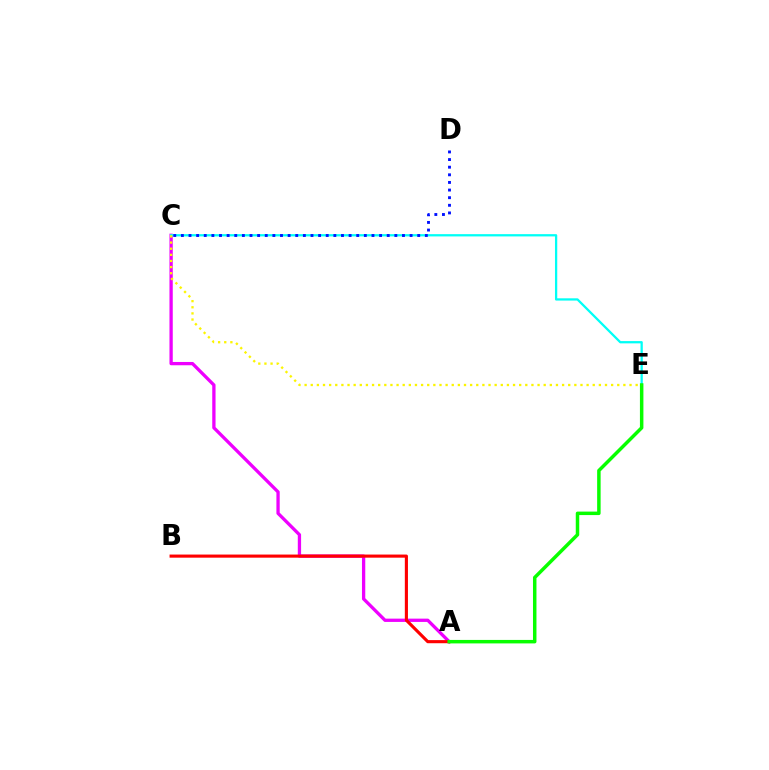{('A', 'C'): [{'color': '#ee00ff', 'line_style': 'solid', 'thickness': 2.37}], ('A', 'B'): [{'color': '#ff0000', 'line_style': 'solid', 'thickness': 2.25}], ('C', 'E'): [{'color': '#00fff6', 'line_style': 'solid', 'thickness': 1.64}, {'color': '#fcf500', 'line_style': 'dotted', 'thickness': 1.67}], ('A', 'E'): [{'color': '#08ff00', 'line_style': 'solid', 'thickness': 2.51}], ('C', 'D'): [{'color': '#0010ff', 'line_style': 'dotted', 'thickness': 2.07}]}